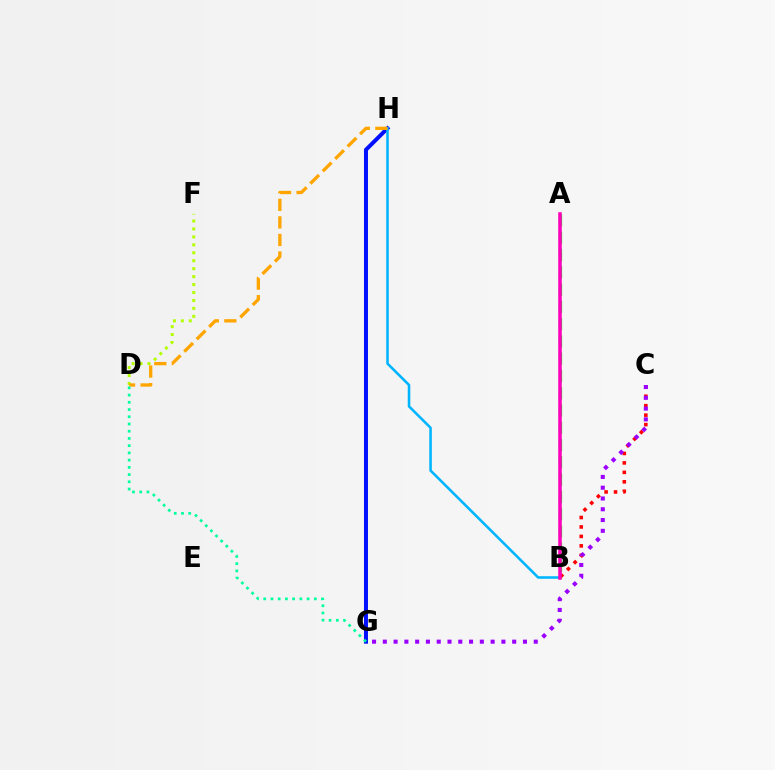{('A', 'B'): [{'color': '#08ff00', 'line_style': 'dashed', 'thickness': 2.35}, {'color': '#ff00bd', 'line_style': 'solid', 'thickness': 2.54}], ('D', 'F'): [{'color': '#b3ff00', 'line_style': 'dotted', 'thickness': 2.16}], ('G', 'H'): [{'color': '#0010ff', 'line_style': 'solid', 'thickness': 2.88}], ('B', 'H'): [{'color': '#00b5ff', 'line_style': 'solid', 'thickness': 1.85}], ('B', 'C'): [{'color': '#ff0000', 'line_style': 'dotted', 'thickness': 2.57}], ('D', 'H'): [{'color': '#ffa500', 'line_style': 'dashed', 'thickness': 2.38}], ('D', 'G'): [{'color': '#00ff9d', 'line_style': 'dotted', 'thickness': 1.96}], ('C', 'G'): [{'color': '#9b00ff', 'line_style': 'dotted', 'thickness': 2.93}]}